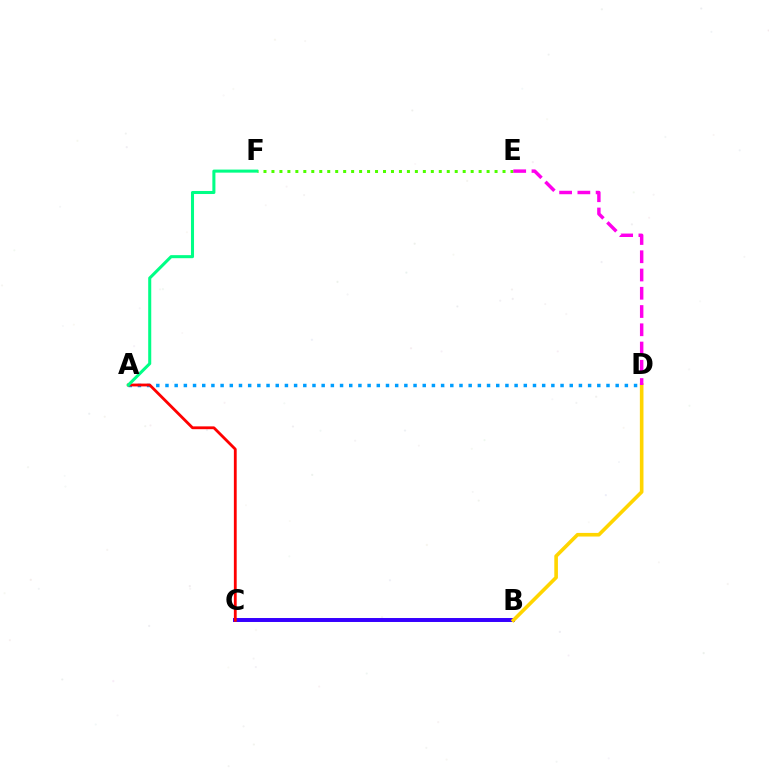{('B', 'C'): [{'color': '#3700ff', 'line_style': 'solid', 'thickness': 2.85}], ('B', 'D'): [{'color': '#ffd500', 'line_style': 'solid', 'thickness': 2.6}], ('A', 'D'): [{'color': '#009eff', 'line_style': 'dotted', 'thickness': 2.5}], ('E', 'F'): [{'color': '#4fff00', 'line_style': 'dotted', 'thickness': 2.16}], ('D', 'E'): [{'color': '#ff00ed', 'line_style': 'dashed', 'thickness': 2.48}], ('A', 'C'): [{'color': '#ff0000', 'line_style': 'solid', 'thickness': 2.02}], ('A', 'F'): [{'color': '#00ff86', 'line_style': 'solid', 'thickness': 2.2}]}